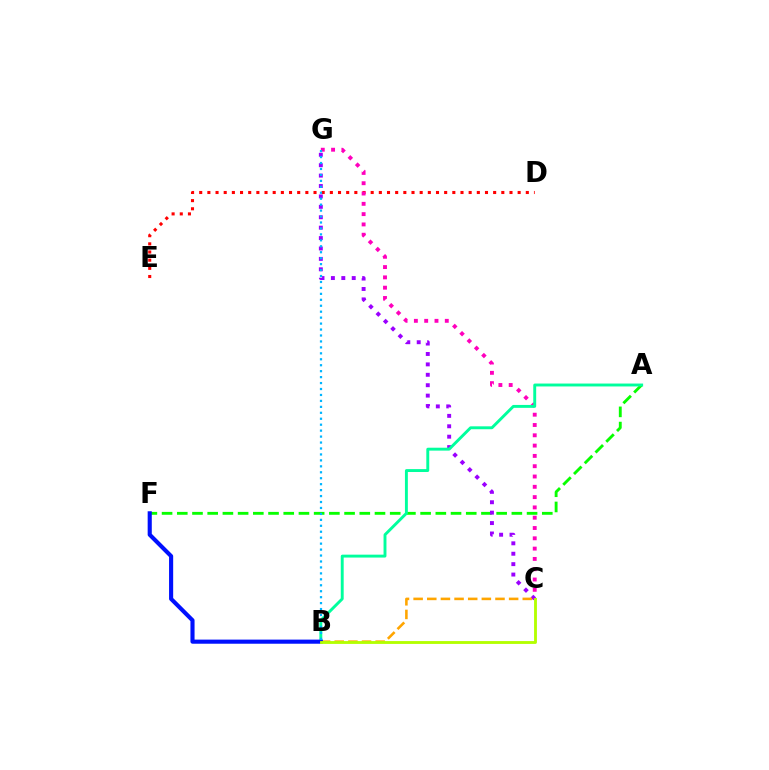{('A', 'F'): [{'color': '#08ff00', 'line_style': 'dashed', 'thickness': 2.07}], ('C', 'G'): [{'color': '#9b00ff', 'line_style': 'dotted', 'thickness': 2.83}, {'color': '#ff00bd', 'line_style': 'dotted', 'thickness': 2.8}], ('D', 'E'): [{'color': '#ff0000', 'line_style': 'dotted', 'thickness': 2.22}], ('B', 'C'): [{'color': '#ffa500', 'line_style': 'dashed', 'thickness': 1.85}, {'color': '#b3ff00', 'line_style': 'solid', 'thickness': 2.05}], ('A', 'B'): [{'color': '#00ff9d', 'line_style': 'solid', 'thickness': 2.09}], ('B', 'F'): [{'color': '#0010ff', 'line_style': 'solid', 'thickness': 2.96}], ('B', 'G'): [{'color': '#00b5ff', 'line_style': 'dotted', 'thickness': 1.62}]}